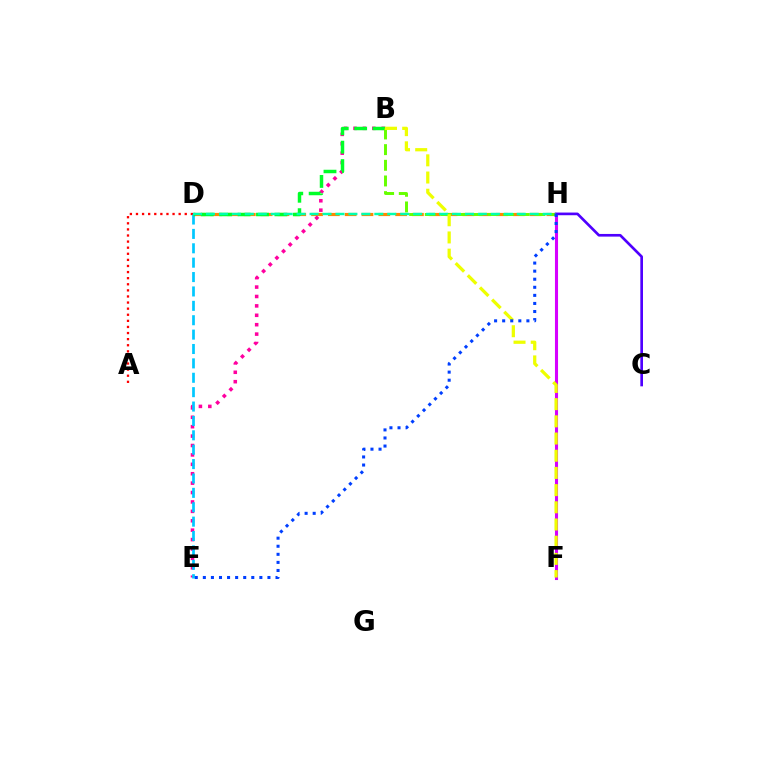{('D', 'H'): [{'color': '#ff8800', 'line_style': 'dashed', 'thickness': 2.28}, {'color': '#00ffaf', 'line_style': 'dashed', 'thickness': 1.76}], ('B', 'E'): [{'color': '#ff00a0', 'line_style': 'dotted', 'thickness': 2.56}], ('A', 'D'): [{'color': '#ff0000', 'line_style': 'dotted', 'thickness': 1.66}], ('D', 'E'): [{'color': '#00c7ff', 'line_style': 'dashed', 'thickness': 1.95}], ('F', 'H'): [{'color': '#d600ff', 'line_style': 'solid', 'thickness': 2.22}], ('B', 'D'): [{'color': '#00ff27', 'line_style': 'dashed', 'thickness': 2.5}], ('B', 'H'): [{'color': '#66ff00', 'line_style': 'dashed', 'thickness': 2.13}], ('C', 'H'): [{'color': '#4f00ff', 'line_style': 'solid', 'thickness': 1.92}], ('B', 'F'): [{'color': '#eeff00', 'line_style': 'dashed', 'thickness': 2.34}], ('E', 'H'): [{'color': '#003fff', 'line_style': 'dotted', 'thickness': 2.19}]}